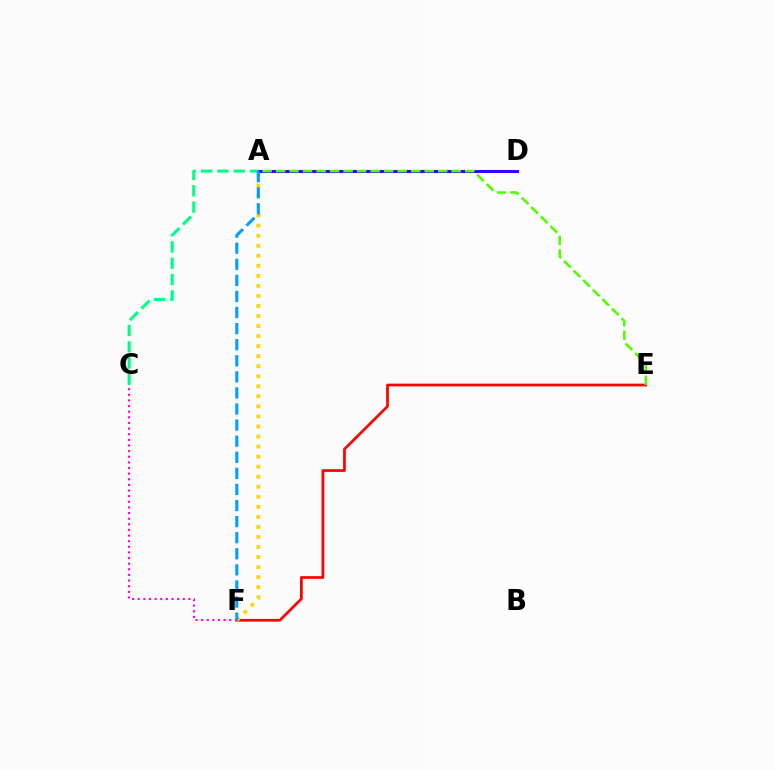{('A', 'D'): [{'color': '#3700ff', 'line_style': 'solid', 'thickness': 2.2}], ('E', 'F'): [{'color': '#ff0000', 'line_style': 'solid', 'thickness': 1.96}], ('C', 'F'): [{'color': '#ff00ed', 'line_style': 'dotted', 'thickness': 1.53}], ('A', 'F'): [{'color': '#ffd500', 'line_style': 'dotted', 'thickness': 2.73}, {'color': '#009eff', 'line_style': 'dashed', 'thickness': 2.18}], ('A', 'C'): [{'color': '#00ff86', 'line_style': 'dashed', 'thickness': 2.21}], ('A', 'E'): [{'color': '#4fff00', 'line_style': 'dashed', 'thickness': 1.84}]}